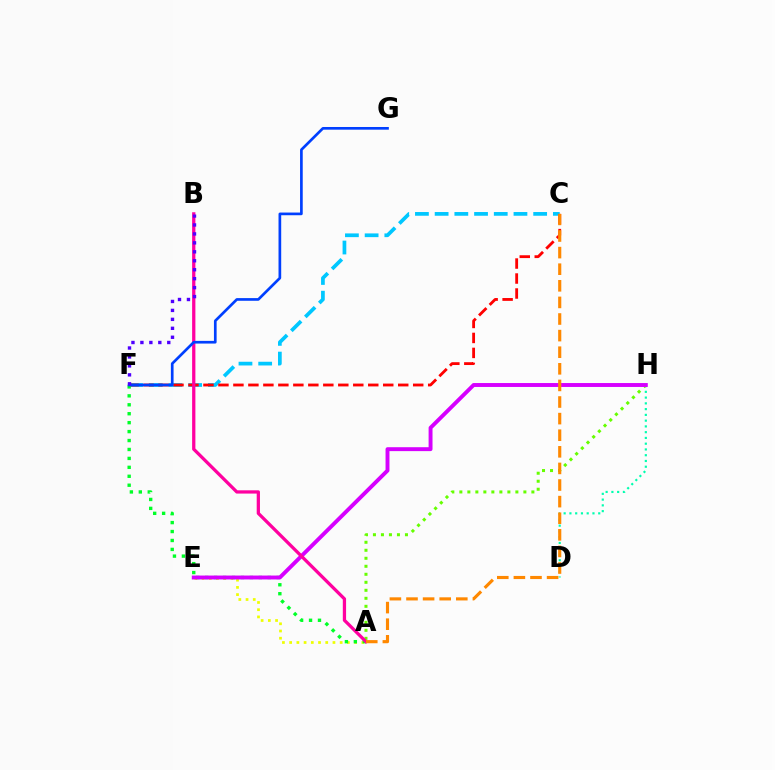{('C', 'F'): [{'color': '#00c7ff', 'line_style': 'dashed', 'thickness': 2.68}, {'color': '#ff0000', 'line_style': 'dashed', 'thickness': 2.04}], ('D', 'H'): [{'color': '#00ffaf', 'line_style': 'dotted', 'thickness': 1.57}], ('A', 'H'): [{'color': '#66ff00', 'line_style': 'dotted', 'thickness': 2.17}], ('A', 'E'): [{'color': '#eeff00', 'line_style': 'dotted', 'thickness': 1.96}], ('A', 'F'): [{'color': '#00ff27', 'line_style': 'dotted', 'thickness': 2.43}], ('E', 'H'): [{'color': '#d600ff', 'line_style': 'solid', 'thickness': 2.82}], ('A', 'B'): [{'color': '#ff00a0', 'line_style': 'solid', 'thickness': 2.35}], ('F', 'G'): [{'color': '#003fff', 'line_style': 'solid', 'thickness': 1.93}], ('A', 'C'): [{'color': '#ff8800', 'line_style': 'dashed', 'thickness': 2.26}], ('B', 'F'): [{'color': '#4f00ff', 'line_style': 'dotted', 'thickness': 2.43}]}